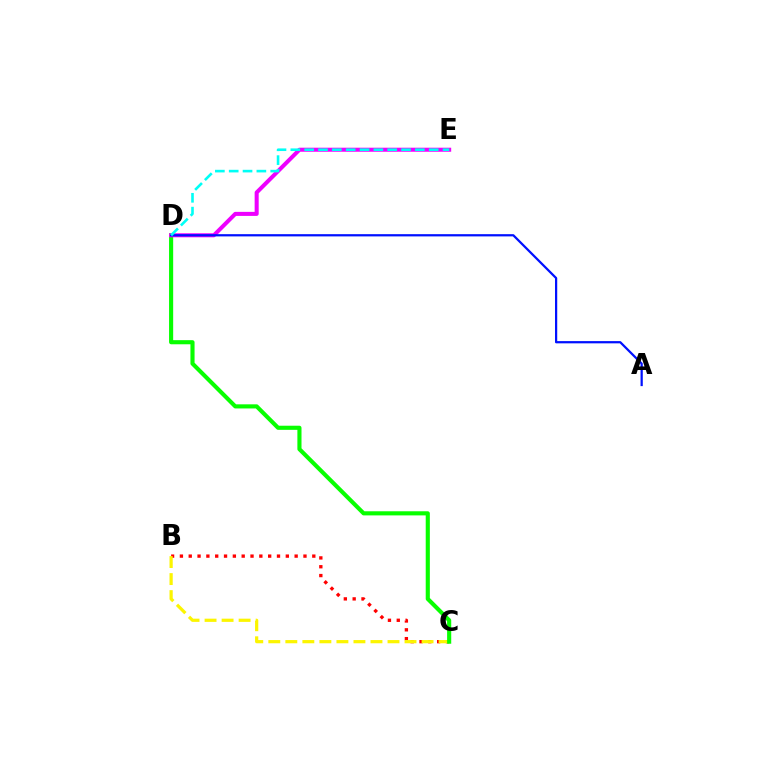{('B', 'C'): [{'color': '#ff0000', 'line_style': 'dotted', 'thickness': 2.4}, {'color': '#fcf500', 'line_style': 'dashed', 'thickness': 2.31}], ('C', 'D'): [{'color': '#08ff00', 'line_style': 'solid', 'thickness': 2.97}], ('D', 'E'): [{'color': '#ee00ff', 'line_style': 'solid', 'thickness': 2.91}, {'color': '#00fff6', 'line_style': 'dashed', 'thickness': 1.88}], ('A', 'D'): [{'color': '#0010ff', 'line_style': 'solid', 'thickness': 1.61}]}